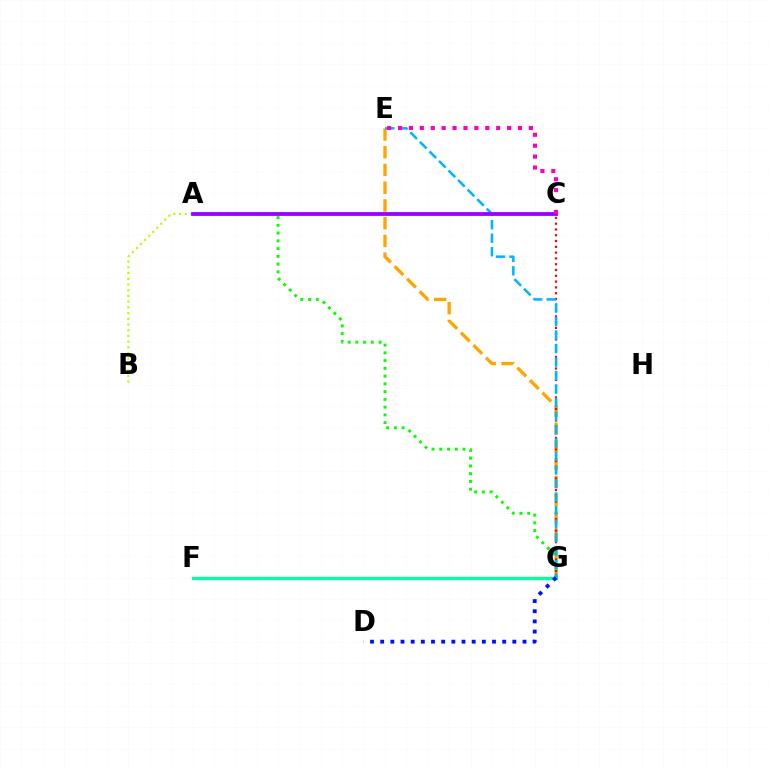{('E', 'G'): [{'color': '#ffa500', 'line_style': 'dashed', 'thickness': 2.41}, {'color': '#00b5ff', 'line_style': 'dashed', 'thickness': 1.83}], ('A', 'G'): [{'color': '#08ff00', 'line_style': 'dotted', 'thickness': 2.11}], ('C', 'G'): [{'color': '#ff0000', 'line_style': 'dotted', 'thickness': 1.57}], ('A', 'B'): [{'color': '#b3ff00', 'line_style': 'dotted', 'thickness': 1.55}], ('A', 'C'): [{'color': '#9b00ff', 'line_style': 'solid', 'thickness': 2.74}], ('F', 'G'): [{'color': '#00ff9d', 'line_style': 'solid', 'thickness': 2.33}], ('D', 'G'): [{'color': '#0010ff', 'line_style': 'dotted', 'thickness': 2.76}], ('C', 'E'): [{'color': '#ff00bd', 'line_style': 'dotted', 'thickness': 2.96}]}